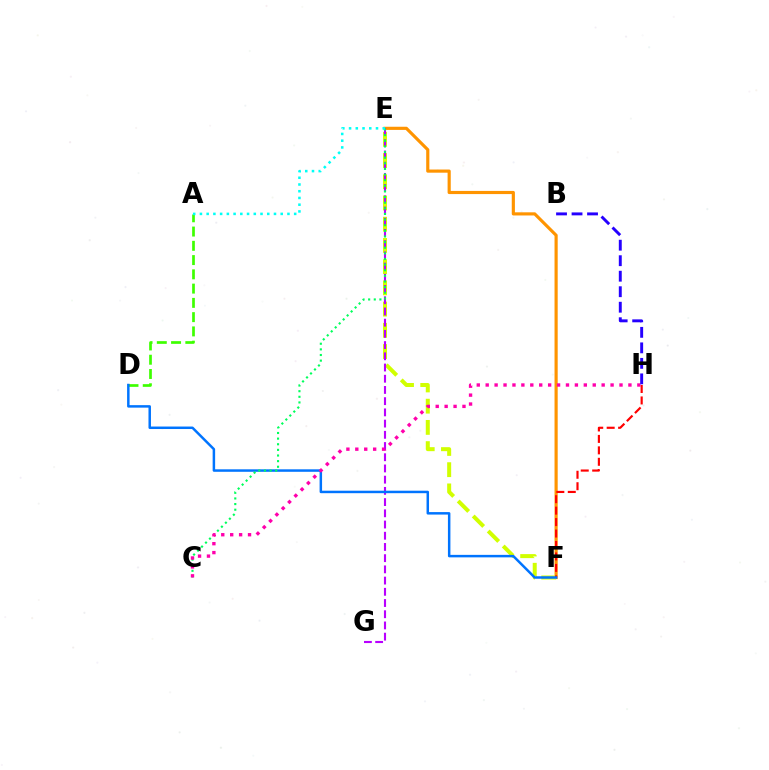{('A', 'D'): [{'color': '#3dff00', 'line_style': 'dashed', 'thickness': 1.94}], ('E', 'F'): [{'color': '#ff9400', 'line_style': 'solid', 'thickness': 2.27}, {'color': '#d1ff00', 'line_style': 'dashed', 'thickness': 2.88}], ('E', 'G'): [{'color': '#b900ff', 'line_style': 'dashed', 'thickness': 1.52}], ('F', 'H'): [{'color': '#ff0000', 'line_style': 'dashed', 'thickness': 1.56}], ('D', 'F'): [{'color': '#0074ff', 'line_style': 'solid', 'thickness': 1.79}], ('C', 'E'): [{'color': '#00ff5c', 'line_style': 'dotted', 'thickness': 1.53}], ('A', 'E'): [{'color': '#00fff6', 'line_style': 'dotted', 'thickness': 1.83}], ('C', 'H'): [{'color': '#ff00ac', 'line_style': 'dotted', 'thickness': 2.42}], ('B', 'H'): [{'color': '#2500ff', 'line_style': 'dashed', 'thickness': 2.11}]}